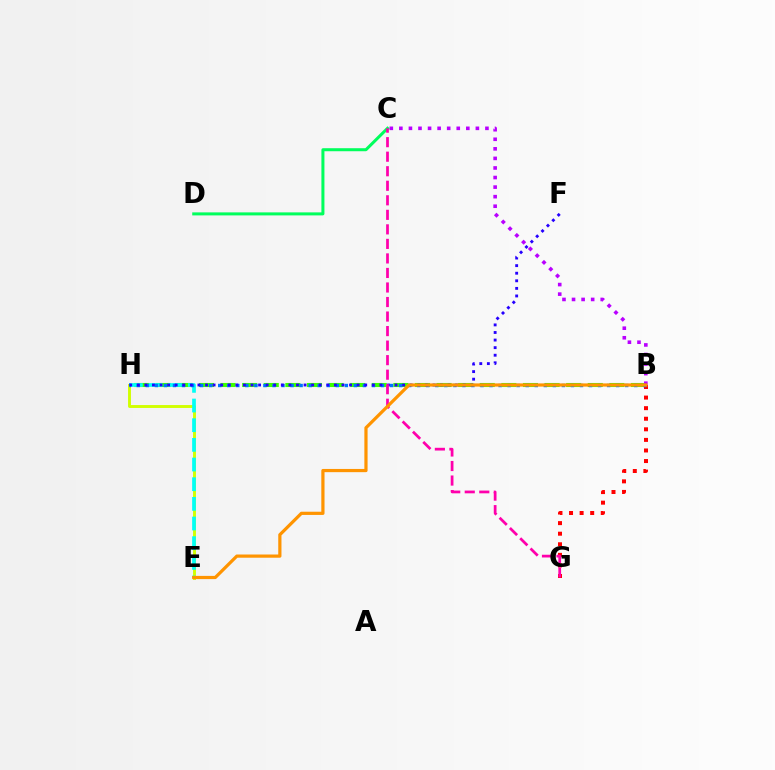{('B', 'H'): [{'color': '#3dff00', 'line_style': 'dashed', 'thickness': 2.93}, {'color': '#0074ff', 'line_style': 'dotted', 'thickness': 2.46}], ('E', 'H'): [{'color': '#d1ff00', 'line_style': 'solid', 'thickness': 2.09}, {'color': '#00fff6', 'line_style': 'dashed', 'thickness': 2.67}], ('B', 'C'): [{'color': '#b900ff', 'line_style': 'dotted', 'thickness': 2.6}], ('C', 'D'): [{'color': '#00ff5c', 'line_style': 'solid', 'thickness': 2.18}], ('B', 'G'): [{'color': '#ff0000', 'line_style': 'dotted', 'thickness': 2.87}], ('F', 'H'): [{'color': '#2500ff', 'line_style': 'dotted', 'thickness': 2.06}], ('C', 'G'): [{'color': '#ff00ac', 'line_style': 'dashed', 'thickness': 1.97}], ('B', 'E'): [{'color': '#ff9400', 'line_style': 'solid', 'thickness': 2.31}]}